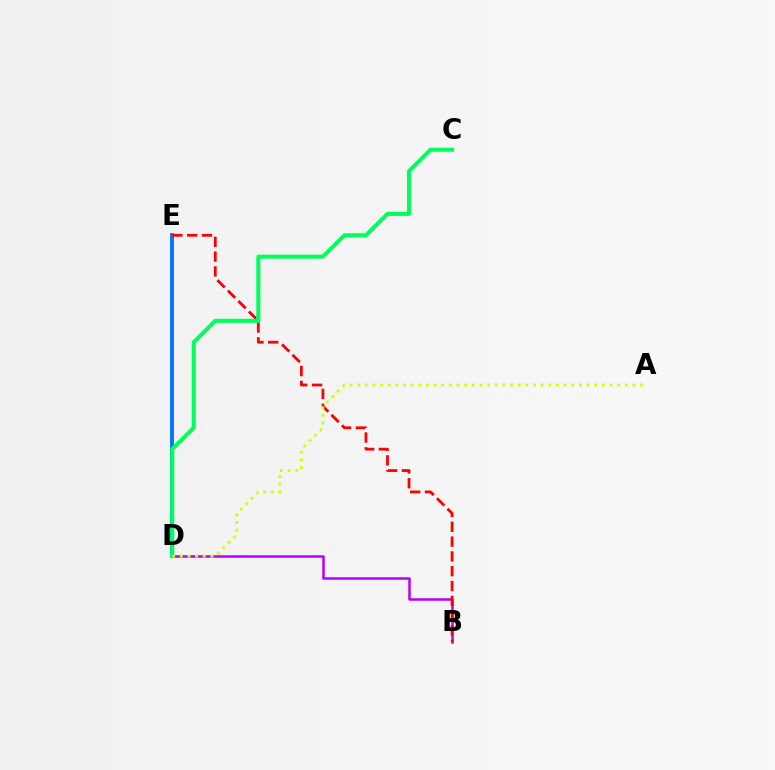{('B', 'D'): [{'color': '#b900ff', 'line_style': 'solid', 'thickness': 1.81}], ('D', 'E'): [{'color': '#0074ff', 'line_style': 'solid', 'thickness': 2.78}], ('B', 'E'): [{'color': '#ff0000', 'line_style': 'dashed', 'thickness': 2.01}], ('C', 'D'): [{'color': '#00ff5c', 'line_style': 'solid', 'thickness': 2.91}], ('A', 'D'): [{'color': '#d1ff00', 'line_style': 'dotted', 'thickness': 2.08}]}